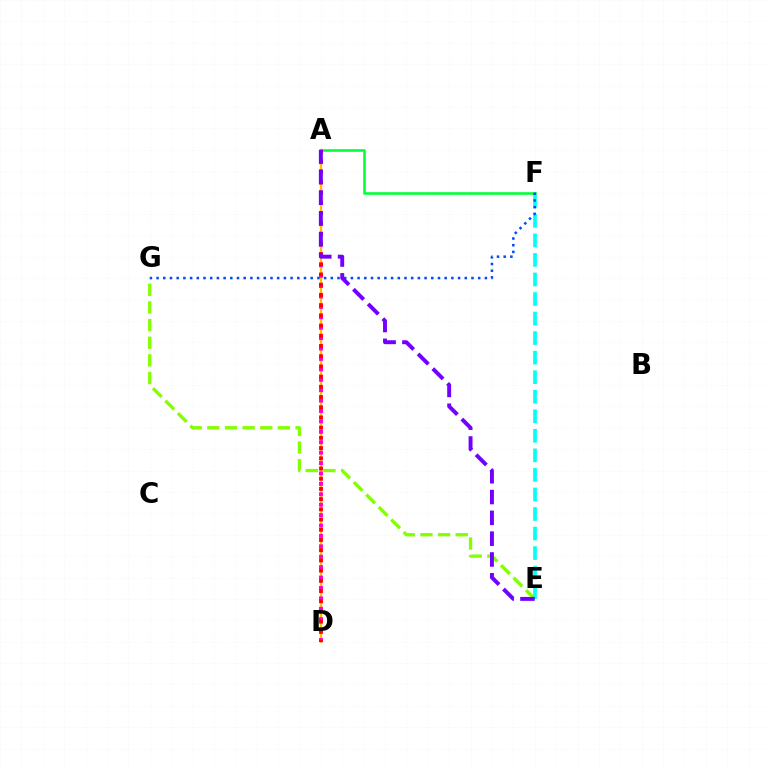{('E', 'G'): [{'color': '#84ff00', 'line_style': 'dashed', 'thickness': 2.4}], ('A', 'D'): [{'color': '#ffbd00', 'line_style': 'solid', 'thickness': 1.67}, {'color': '#ff00cf', 'line_style': 'dotted', 'thickness': 2.83}, {'color': '#ff0000', 'line_style': 'dotted', 'thickness': 2.77}], ('E', 'F'): [{'color': '#00fff6', 'line_style': 'dashed', 'thickness': 2.66}], ('A', 'F'): [{'color': '#00ff39', 'line_style': 'solid', 'thickness': 1.87}], ('F', 'G'): [{'color': '#004bff', 'line_style': 'dotted', 'thickness': 1.82}], ('A', 'E'): [{'color': '#7200ff', 'line_style': 'dashed', 'thickness': 2.83}]}